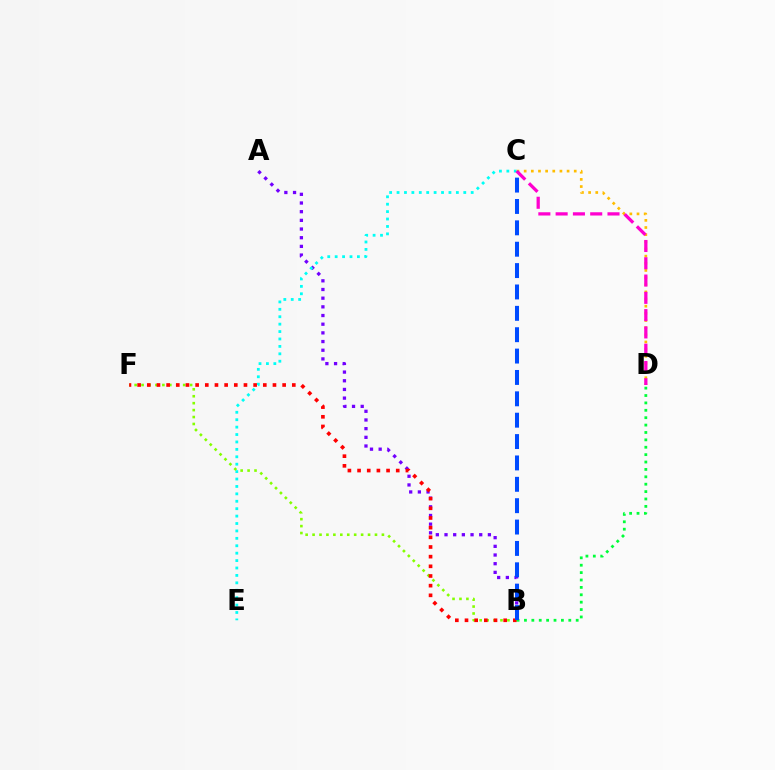{('A', 'B'): [{'color': '#7200ff', 'line_style': 'dotted', 'thickness': 2.36}], ('C', 'E'): [{'color': '#00fff6', 'line_style': 'dotted', 'thickness': 2.01}], ('C', 'D'): [{'color': '#ffbd00', 'line_style': 'dotted', 'thickness': 1.94}, {'color': '#ff00cf', 'line_style': 'dashed', 'thickness': 2.35}], ('B', 'F'): [{'color': '#84ff00', 'line_style': 'dotted', 'thickness': 1.88}, {'color': '#ff0000', 'line_style': 'dotted', 'thickness': 2.63}], ('B', 'D'): [{'color': '#00ff39', 'line_style': 'dotted', 'thickness': 2.01}], ('B', 'C'): [{'color': '#004bff', 'line_style': 'dashed', 'thickness': 2.9}]}